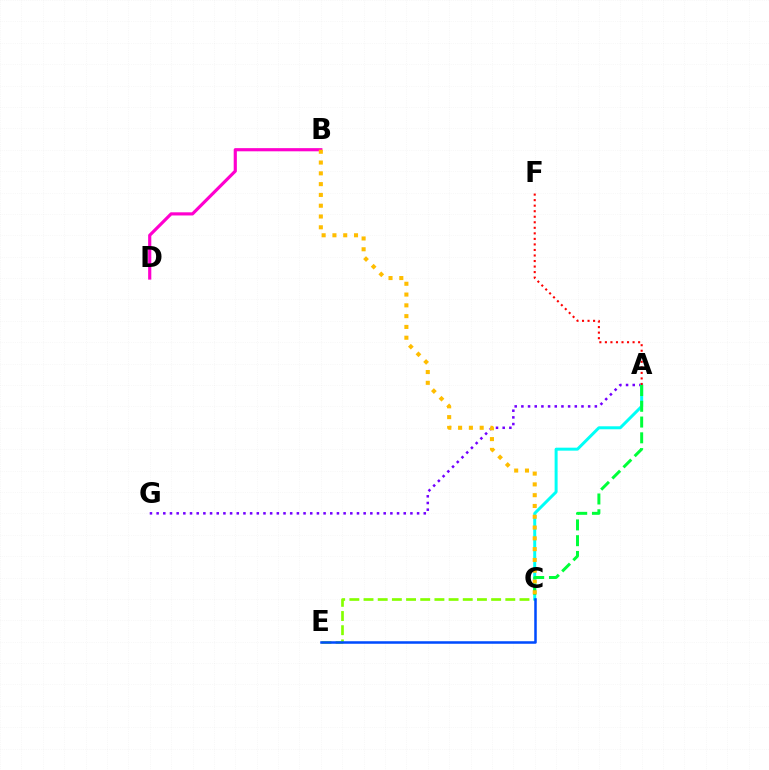{('A', 'G'): [{'color': '#7200ff', 'line_style': 'dotted', 'thickness': 1.81}], ('B', 'D'): [{'color': '#ff00cf', 'line_style': 'solid', 'thickness': 2.28}], ('C', 'E'): [{'color': '#84ff00', 'line_style': 'dashed', 'thickness': 1.93}, {'color': '#004bff', 'line_style': 'solid', 'thickness': 1.82}], ('A', 'C'): [{'color': '#00fff6', 'line_style': 'solid', 'thickness': 2.15}, {'color': '#00ff39', 'line_style': 'dashed', 'thickness': 2.14}], ('A', 'F'): [{'color': '#ff0000', 'line_style': 'dotted', 'thickness': 1.5}], ('B', 'C'): [{'color': '#ffbd00', 'line_style': 'dotted', 'thickness': 2.93}]}